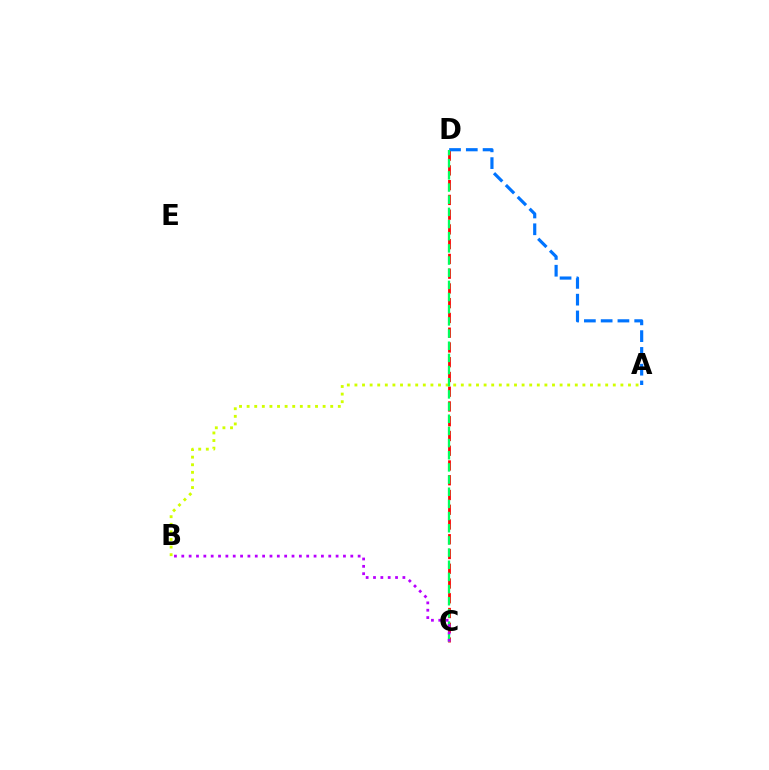{('C', 'D'): [{'color': '#ff0000', 'line_style': 'dashed', 'thickness': 2.0}, {'color': '#00ff5c', 'line_style': 'dashed', 'thickness': 1.65}], ('A', 'D'): [{'color': '#0074ff', 'line_style': 'dashed', 'thickness': 2.28}], ('A', 'B'): [{'color': '#d1ff00', 'line_style': 'dotted', 'thickness': 2.06}], ('B', 'C'): [{'color': '#b900ff', 'line_style': 'dotted', 'thickness': 2.0}]}